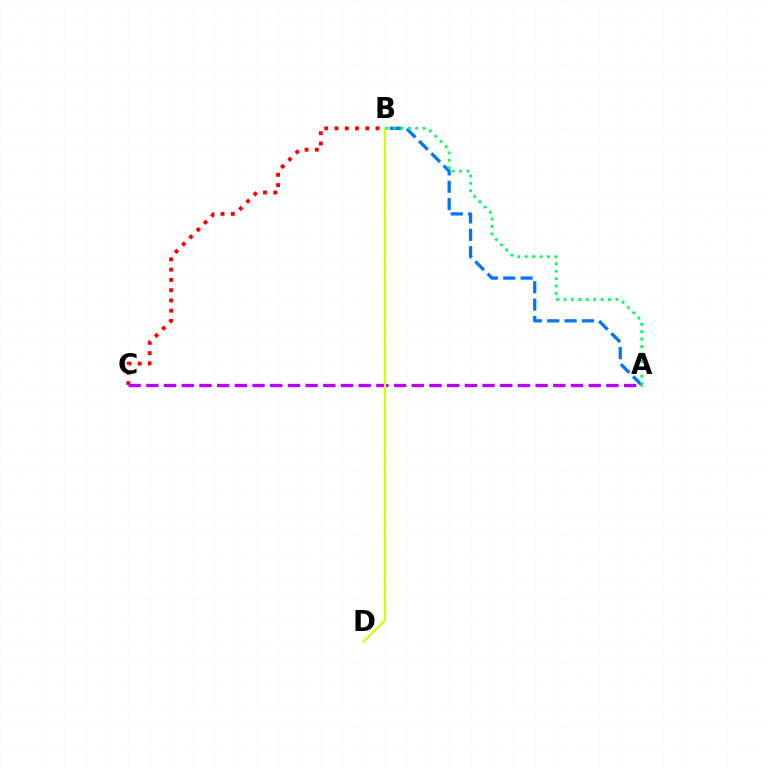{('A', 'B'): [{'color': '#0074ff', 'line_style': 'dashed', 'thickness': 2.36}, {'color': '#00ff5c', 'line_style': 'dotted', 'thickness': 2.02}], ('B', 'C'): [{'color': '#ff0000', 'line_style': 'dotted', 'thickness': 2.79}], ('A', 'C'): [{'color': '#b900ff', 'line_style': 'dashed', 'thickness': 2.4}], ('B', 'D'): [{'color': '#d1ff00', 'line_style': 'solid', 'thickness': 1.57}]}